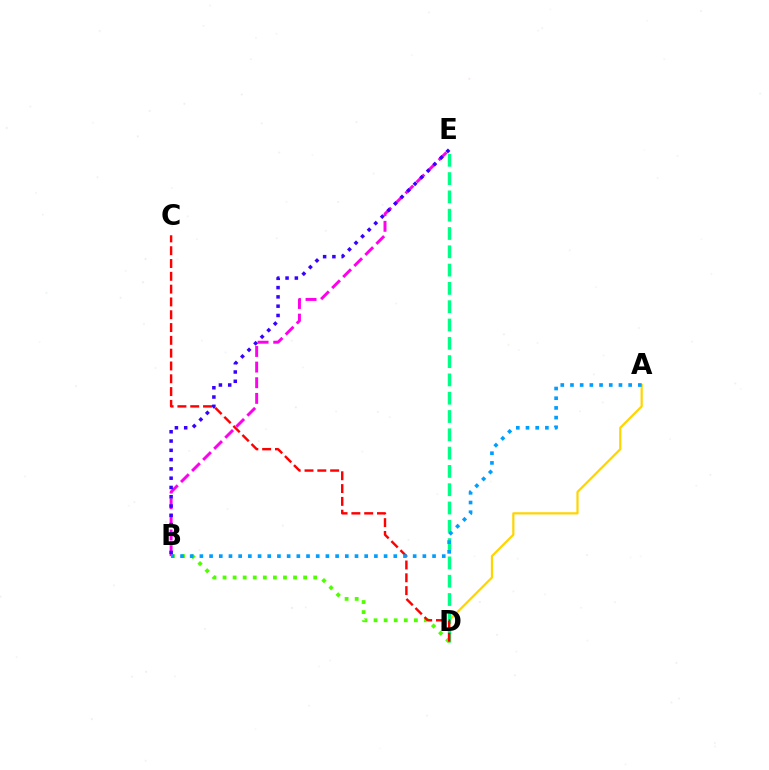{('A', 'D'): [{'color': '#ffd500', 'line_style': 'solid', 'thickness': 1.59}], ('D', 'E'): [{'color': '#00ff86', 'line_style': 'dashed', 'thickness': 2.49}], ('B', 'D'): [{'color': '#4fff00', 'line_style': 'dotted', 'thickness': 2.74}], ('B', 'E'): [{'color': '#ff00ed', 'line_style': 'dashed', 'thickness': 2.13}, {'color': '#3700ff', 'line_style': 'dotted', 'thickness': 2.52}], ('C', 'D'): [{'color': '#ff0000', 'line_style': 'dashed', 'thickness': 1.74}], ('A', 'B'): [{'color': '#009eff', 'line_style': 'dotted', 'thickness': 2.63}]}